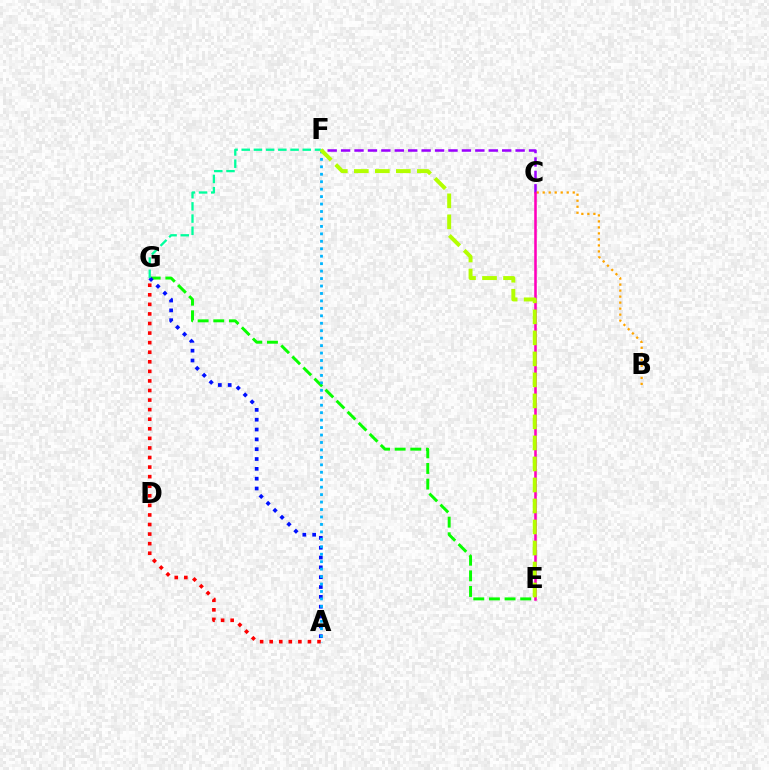{('E', 'G'): [{'color': '#08ff00', 'line_style': 'dashed', 'thickness': 2.12}], ('C', 'F'): [{'color': '#9b00ff', 'line_style': 'dashed', 'thickness': 1.82}], ('A', 'G'): [{'color': '#ff0000', 'line_style': 'dotted', 'thickness': 2.6}, {'color': '#0010ff', 'line_style': 'dotted', 'thickness': 2.67}], ('A', 'F'): [{'color': '#00b5ff', 'line_style': 'dotted', 'thickness': 2.02}], ('B', 'C'): [{'color': '#ffa500', 'line_style': 'dotted', 'thickness': 1.63}], ('C', 'E'): [{'color': '#ff00bd', 'line_style': 'solid', 'thickness': 1.84}], ('F', 'G'): [{'color': '#00ff9d', 'line_style': 'dashed', 'thickness': 1.66}], ('E', 'F'): [{'color': '#b3ff00', 'line_style': 'dashed', 'thickness': 2.85}]}